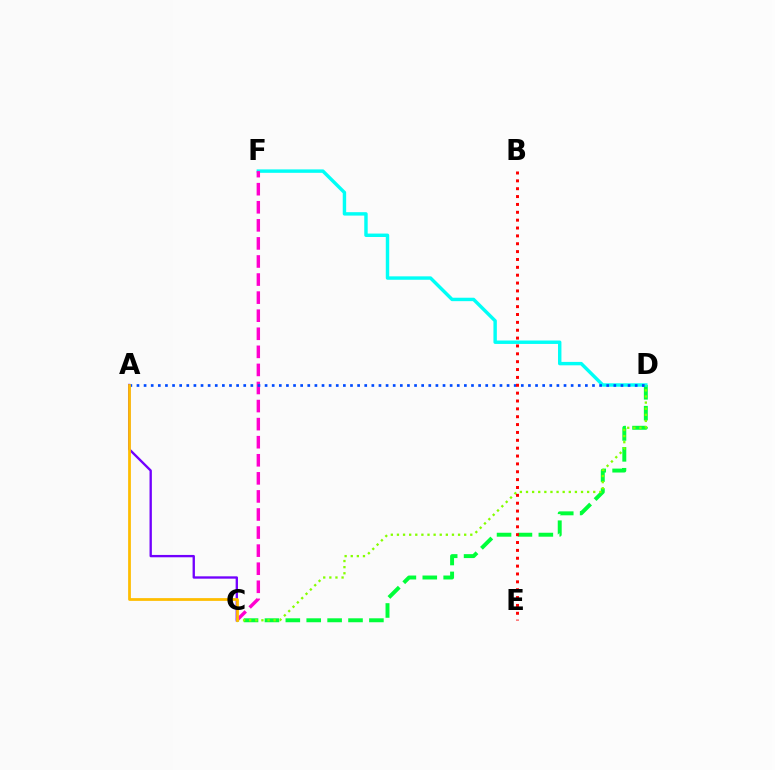{('C', 'D'): [{'color': '#00ff39', 'line_style': 'dashed', 'thickness': 2.84}, {'color': '#84ff00', 'line_style': 'dotted', 'thickness': 1.66}], ('D', 'F'): [{'color': '#00fff6', 'line_style': 'solid', 'thickness': 2.46}], ('A', 'C'): [{'color': '#7200ff', 'line_style': 'solid', 'thickness': 1.69}, {'color': '#ffbd00', 'line_style': 'solid', 'thickness': 1.99}], ('C', 'F'): [{'color': '#ff00cf', 'line_style': 'dashed', 'thickness': 2.46}], ('A', 'D'): [{'color': '#004bff', 'line_style': 'dotted', 'thickness': 1.93}], ('B', 'E'): [{'color': '#ff0000', 'line_style': 'dotted', 'thickness': 2.14}]}